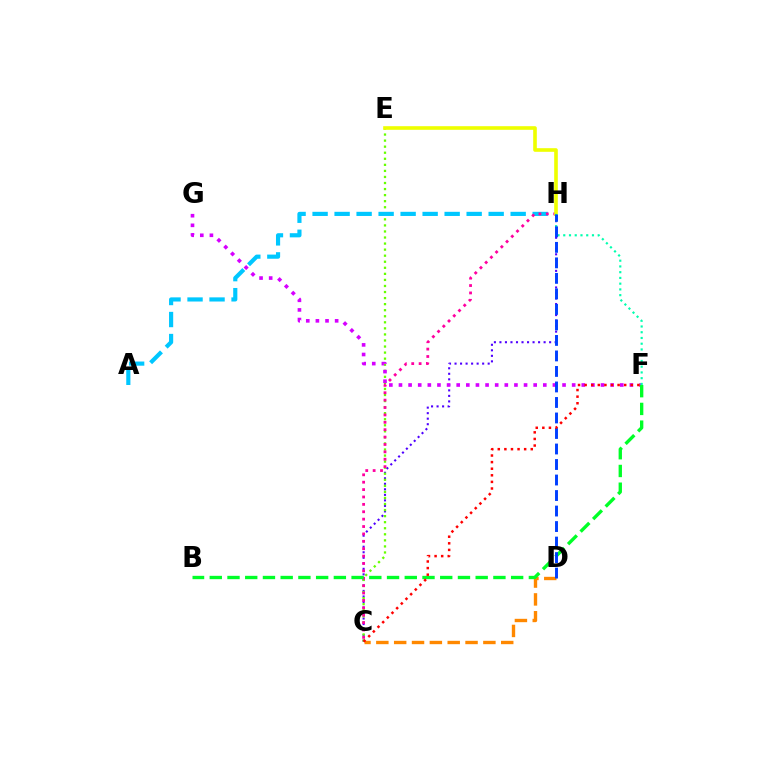{('C', 'H'): [{'color': '#4f00ff', 'line_style': 'dotted', 'thickness': 1.5}, {'color': '#ff00a0', 'line_style': 'dotted', 'thickness': 2.01}], ('C', 'E'): [{'color': '#66ff00', 'line_style': 'dotted', 'thickness': 1.65}], ('A', 'H'): [{'color': '#00c7ff', 'line_style': 'dashed', 'thickness': 2.99}], ('F', 'G'): [{'color': '#d600ff', 'line_style': 'dotted', 'thickness': 2.61}], ('E', 'H'): [{'color': '#eeff00', 'line_style': 'solid', 'thickness': 2.61}], ('C', 'D'): [{'color': '#ff8800', 'line_style': 'dashed', 'thickness': 2.42}], ('B', 'F'): [{'color': '#00ff27', 'line_style': 'dashed', 'thickness': 2.41}], ('F', 'H'): [{'color': '#00ffaf', 'line_style': 'dotted', 'thickness': 1.56}], ('D', 'H'): [{'color': '#003fff', 'line_style': 'dashed', 'thickness': 2.11}], ('C', 'F'): [{'color': '#ff0000', 'line_style': 'dotted', 'thickness': 1.79}]}